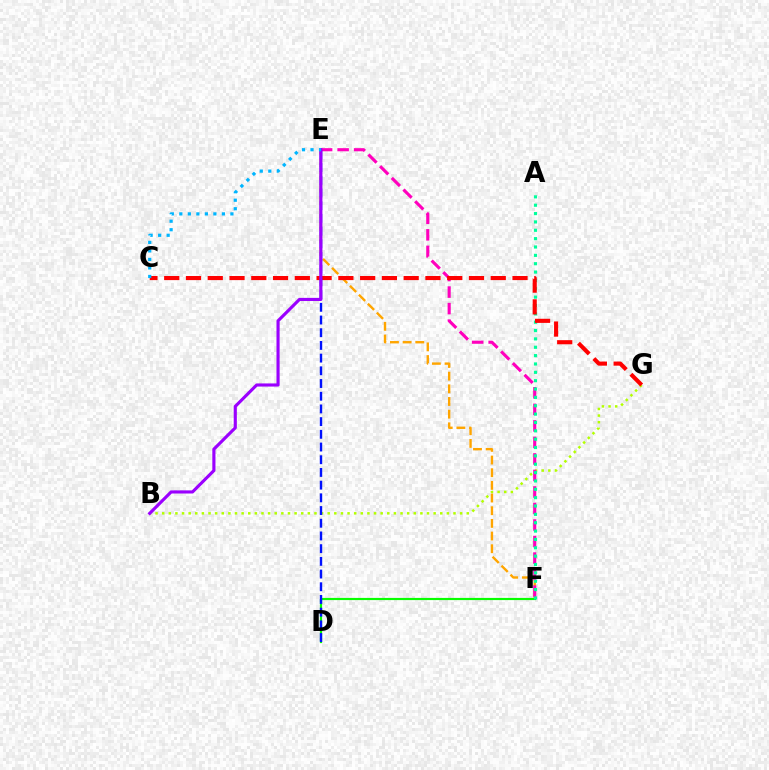{('B', 'G'): [{'color': '#b3ff00', 'line_style': 'dotted', 'thickness': 1.8}], ('E', 'F'): [{'color': '#ffa500', 'line_style': 'dashed', 'thickness': 1.72}, {'color': '#ff00bd', 'line_style': 'dashed', 'thickness': 2.24}], ('D', 'F'): [{'color': '#08ff00', 'line_style': 'solid', 'thickness': 1.57}], ('A', 'F'): [{'color': '#00ff9d', 'line_style': 'dotted', 'thickness': 2.27}], ('C', 'G'): [{'color': '#ff0000', 'line_style': 'dashed', 'thickness': 2.96}], ('D', 'E'): [{'color': '#0010ff', 'line_style': 'dashed', 'thickness': 1.73}], ('B', 'E'): [{'color': '#9b00ff', 'line_style': 'solid', 'thickness': 2.26}], ('C', 'E'): [{'color': '#00b5ff', 'line_style': 'dotted', 'thickness': 2.31}]}